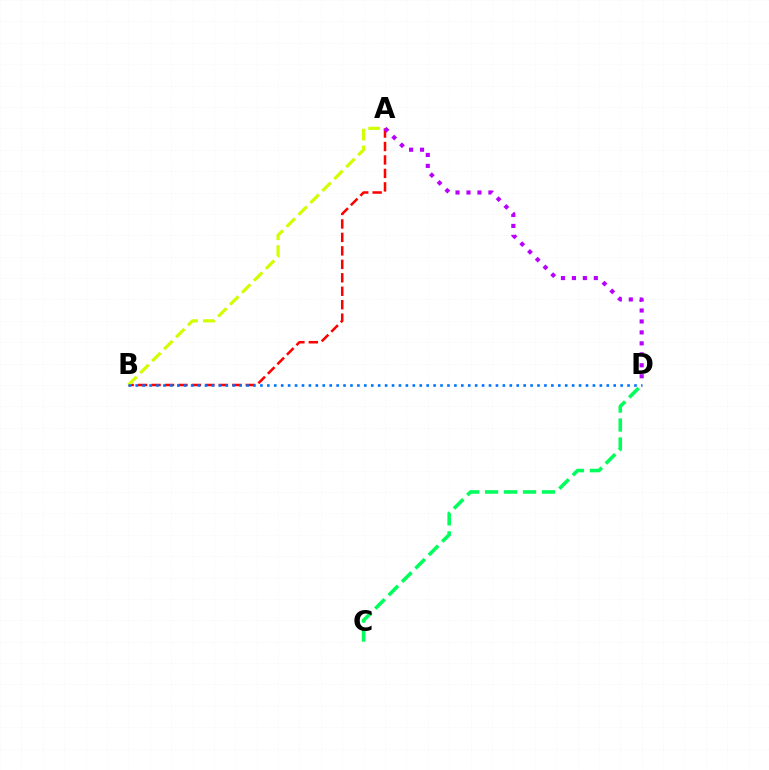{('A', 'B'): [{'color': '#ff0000', 'line_style': 'dashed', 'thickness': 1.83}, {'color': '#d1ff00', 'line_style': 'dashed', 'thickness': 2.29}], ('C', 'D'): [{'color': '#00ff5c', 'line_style': 'dashed', 'thickness': 2.57}], ('A', 'D'): [{'color': '#b900ff', 'line_style': 'dotted', 'thickness': 2.98}], ('B', 'D'): [{'color': '#0074ff', 'line_style': 'dotted', 'thickness': 1.88}]}